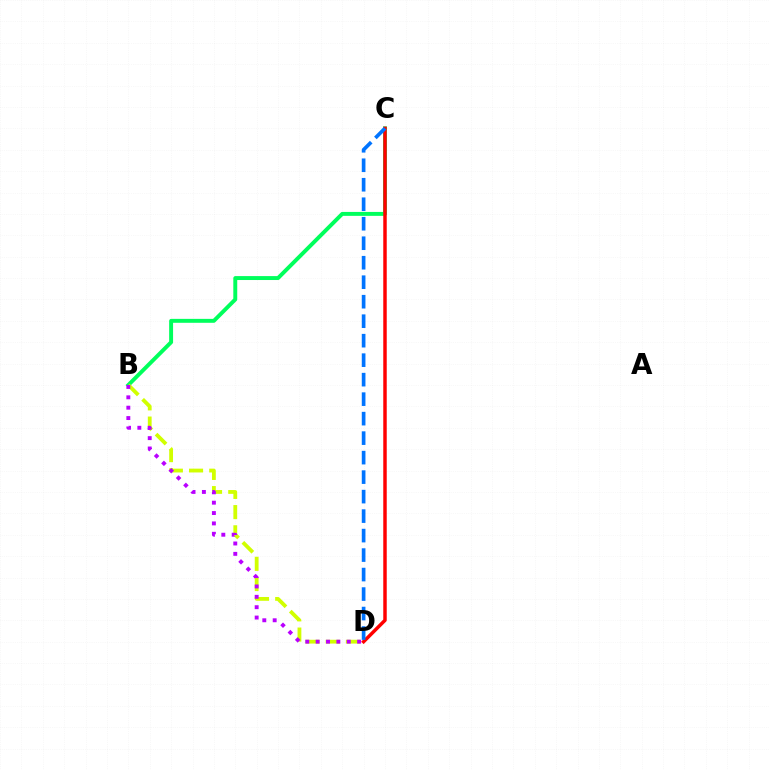{('B', 'C'): [{'color': '#00ff5c', 'line_style': 'solid', 'thickness': 2.83}], ('B', 'D'): [{'color': '#d1ff00', 'line_style': 'dashed', 'thickness': 2.74}, {'color': '#b900ff', 'line_style': 'dotted', 'thickness': 2.82}], ('C', 'D'): [{'color': '#ff0000', 'line_style': 'solid', 'thickness': 2.5}, {'color': '#0074ff', 'line_style': 'dashed', 'thickness': 2.65}]}